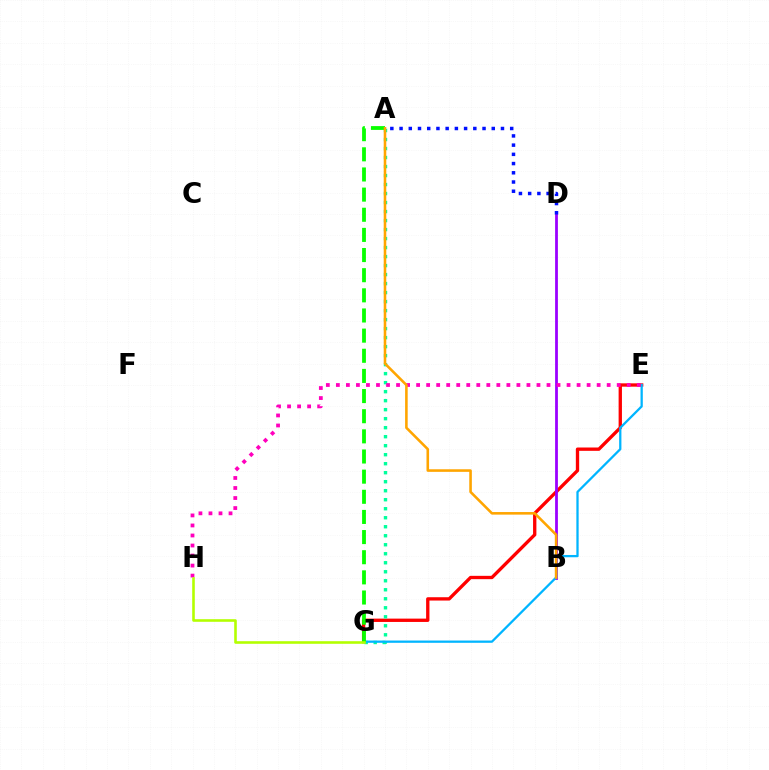{('E', 'G'): [{'color': '#ff0000', 'line_style': 'solid', 'thickness': 2.4}, {'color': '#00b5ff', 'line_style': 'solid', 'thickness': 1.64}], ('A', 'G'): [{'color': '#00ff9d', 'line_style': 'dotted', 'thickness': 2.45}, {'color': '#08ff00', 'line_style': 'dashed', 'thickness': 2.74}], ('B', 'D'): [{'color': '#9b00ff', 'line_style': 'solid', 'thickness': 2.0}], ('E', 'H'): [{'color': '#ff00bd', 'line_style': 'dotted', 'thickness': 2.73}], ('A', 'D'): [{'color': '#0010ff', 'line_style': 'dotted', 'thickness': 2.5}], ('G', 'H'): [{'color': '#b3ff00', 'line_style': 'solid', 'thickness': 1.87}], ('A', 'B'): [{'color': '#ffa500', 'line_style': 'solid', 'thickness': 1.86}]}